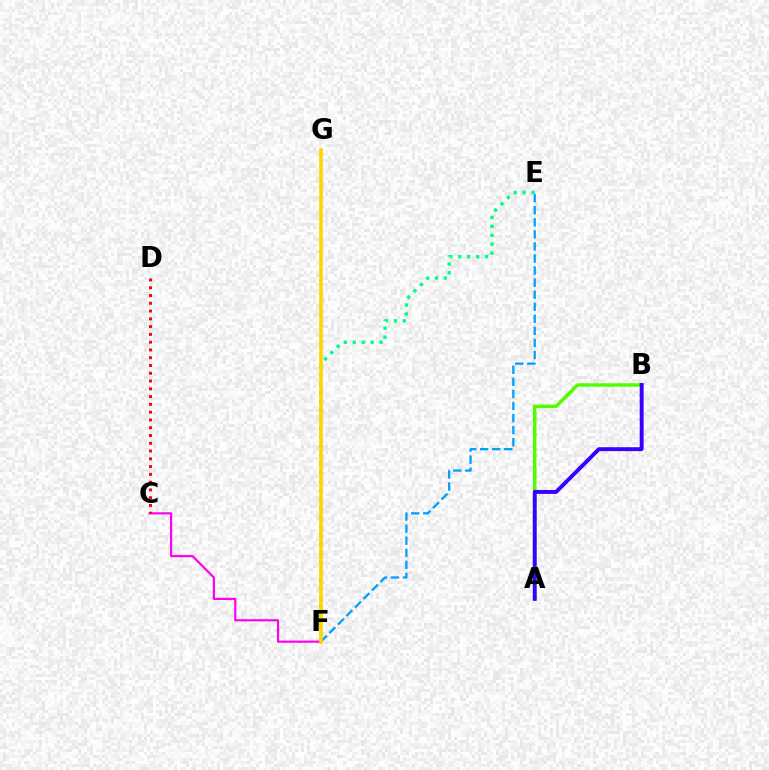{('E', 'F'): [{'color': '#009eff', 'line_style': 'dashed', 'thickness': 1.64}, {'color': '#00ff86', 'line_style': 'dotted', 'thickness': 2.42}], ('A', 'B'): [{'color': '#4fff00', 'line_style': 'solid', 'thickness': 2.47}, {'color': '#3700ff', 'line_style': 'solid', 'thickness': 2.82}], ('C', 'F'): [{'color': '#ff00ed', 'line_style': 'solid', 'thickness': 1.57}], ('F', 'G'): [{'color': '#ffd500', 'line_style': 'solid', 'thickness': 2.6}], ('C', 'D'): [{'color': '#ff0000', 'line_style': 'dotted', 'thickness': 2.11}]}